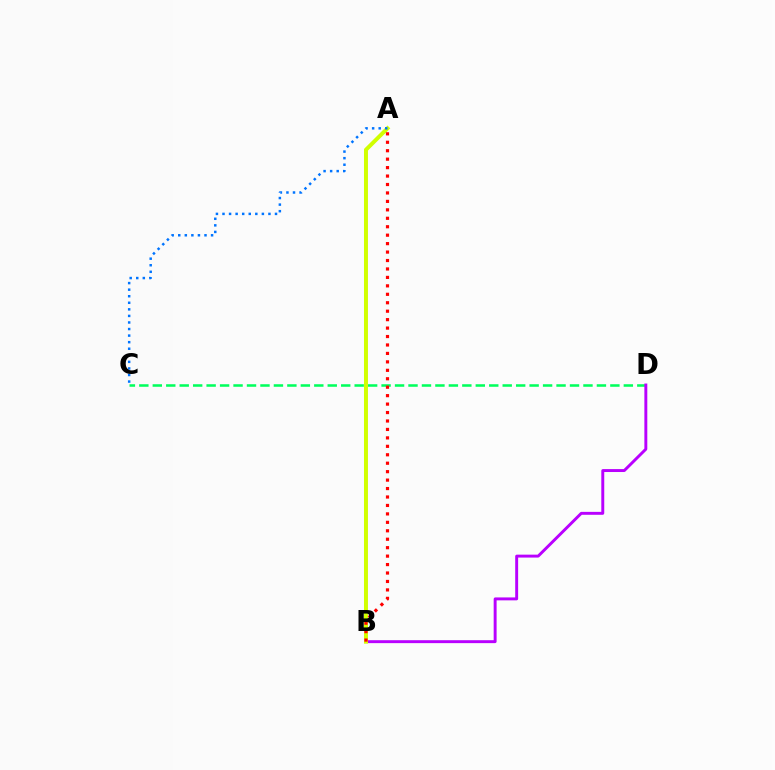{('C', 'D'): [{'color': '#00ff5c', 'line_style': 'dashed', 'thickness': 1.83}], ('B', 'D'): [{'color': '#b900ff', 'line_style': 'solid', 'thickness': 2.11}], ('A', 'B'): [{'color': '#d1ff00', 'line_style': 'solid', 'thickness': 2.85}, {'color': '#ff0000', 'line_style': 'dotted', 'thickness': 2.29}], ('A', 'C'): [{'color': '#0074ff', 'line_style': 'dotted', 'thickness': 1.78}]}